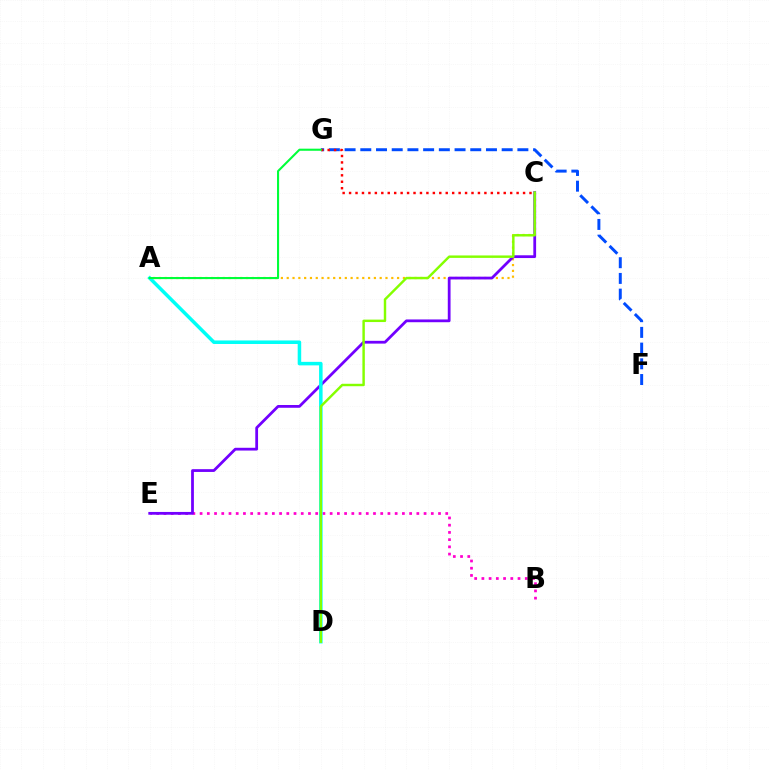{('F', 'G'): [{'color': '#004bff', 'line_style': 'dashed', 'thickness': 2.13}], ('B', 'E'): [{'color': '#ff00cf', 'line_style': 'dotted', 'thickness': 1.96}], ('A', 'C'): [{'color': '#ffbd00', 'line_style': 'dotted', 'thickness': 1.58}], ('C', 'E'): [{'color': '#7200ff', 'line_style': 'solid', 'thickness': 2.0}], ('A', 'D'): [{'color': '#00fff6', 'line_style': 'solid', 'thickness': 2.53}], ('C', 'D'): [{'color': '#84ff00', 'line_style': 'solid', 'thickness': 1.76}], ('C', 'G'): [{'color': '#ff0000', 'line_style': 'dotted', 'thickness': 1.75}], ('A', 'G'): [{'color': '#00ff39', 'line_style': 'solid', 'thickness': 1.51}]}